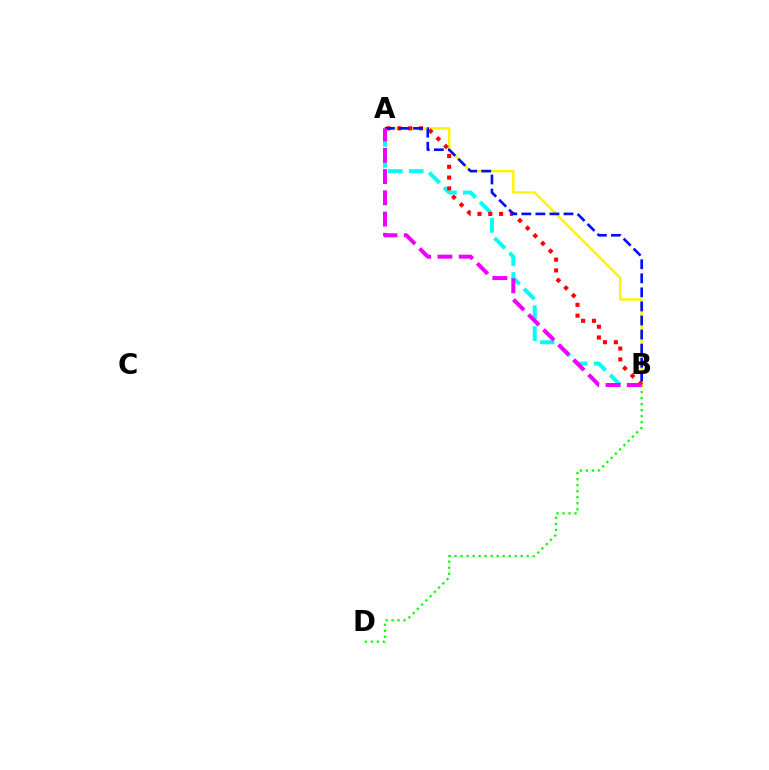{('B', 'D'): [{'color': '#08ff00', 'line_style': 'dotted', 'thickness': 1.63}], ('A', 'B'): [{'color': '#00fff6', 'line_style': 'dashed', 'thickness': 2.85}, {'color': '#fcf500', 'line_style': 'solid', 'thickness': 1.75}, {'color': '#ff0000', 'line_style': 'dotted', 'thickness': 2.94}, {'color': '#0010ff', 'line_style': 'dashed', 'thickness': 1.91}, {'color': '#ee00ff', 'line_style': 'dashed', 'thickness': 2.89}]}